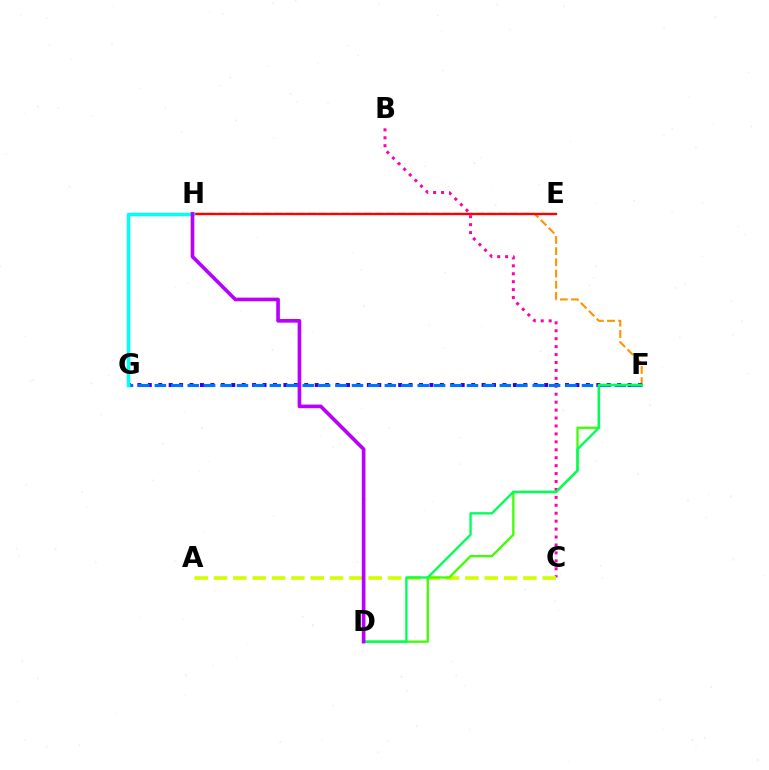{('F', 'H'): [{'color': '#ff9400', 'line_style': 'dashed', 'thickness': 1.52}], ('B', 'C'): [{'color': '#ff00ac', 'line_style': 'dotted', 'thickness': 2.16}], ('A', 'C'): [{'color': '#d1ff00', 'line_style': 'dashed', 'thickness': 2.63}], ('E', 'H'): [{'color': '#ff0000', 'line_style': 'solid', 'thickness': 1.69}], ('F', 'G'): [{'color': '#2500ff', 'line_style': 'dotted', 'thickness': 2.83}, {'color': '#0074ff', 'line_style': 'dashed', 'thickness': 2.23}], ('D', 'F'): [{'color': '#3dff00', 'line_style': 'solid', 'thickness': 1.64}, {'color': '#00ff5c', 'line_style': 'solid', 'thickness': 1.71}], ('G', 'H'): [{'color': '#00fff6', 'line_style': 'solid', 'thickness': 2.51}], ('D', 'H'): [{'color': '#b900ff', 'line_style': 'solid', 'thickness': 2.63}]}